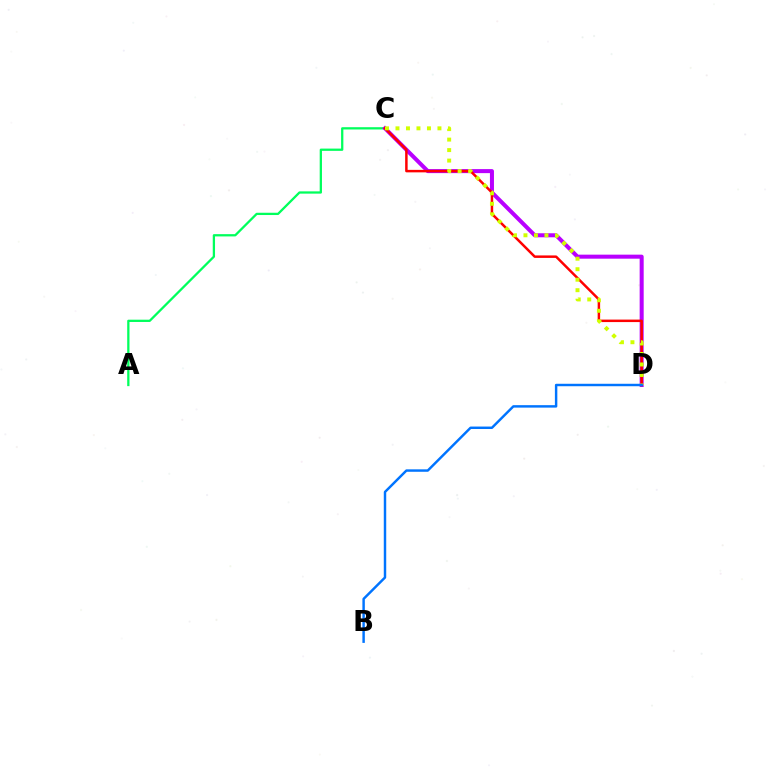{('A', 'C'): [{'color': '#00ff5c', 'line_style': 'solid', 'thickness': 1.64}], ('C', 'D'): [{'color': '#b900ff', 'line_style': 'solid', 'thickness': 2.9}, {'color': '#ff0000', 'line_style': 'solid', 'thickness': 1.79}, {'color': '#d1ff00', 'line_style': 'dotted', 'thickness': 2.85}], ('B', 'D'): [{'color': '#0074ff', 'line_style': 'solid', 'thickness': 1.76}]}